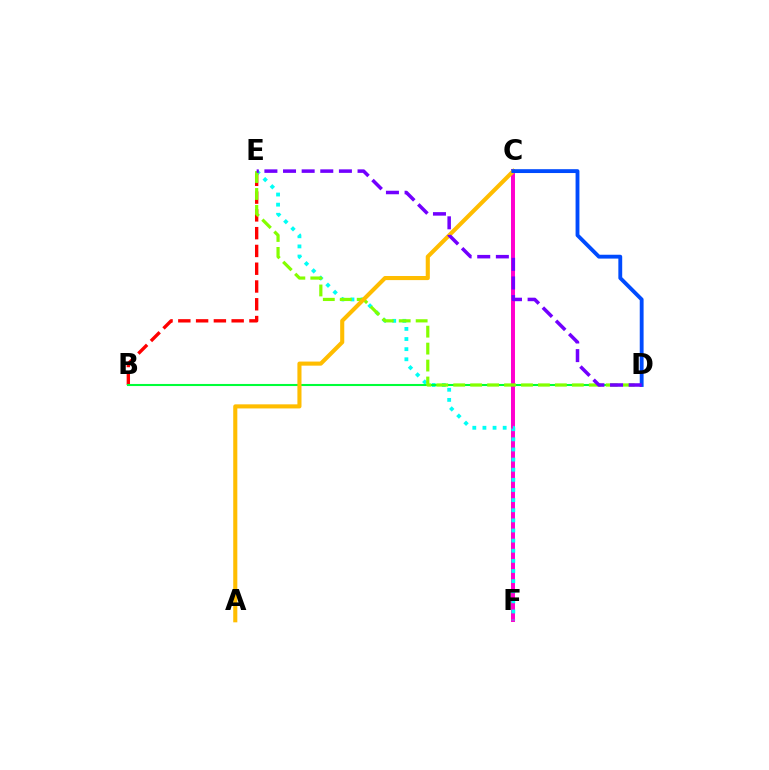{('C', 'F'): [{'color': '#ff00cf', 'line_style': 'solid', 'thickness': 2.85}], ('E', 'F'): [{'color': '#00fff6', 'line_style': 'dotted', 'thickness': 2.75}], ('B', 'E'): [{'color': '#ff0000', 'line_style': 'dashed', 'thickness': 2.42}], ('B', 'D'): [{'color': '#00ff39', 'line_style': 'solid', 'thickness': 1.5}], ('D', 'E'): [{'color': '#84ff00', 'line_style': 'dashed', 'thickness': 2.3}, {'color': '#7200ff', 'line_style': 'dashed', 'thickness': 2.53}], ('A', 'C'): [{'color': '#ffbd00', 'line_style': 'solid', 'thickness': 2.95}], ('C', 'D'): [{'color': '#004bff', 'line_style': 'solid', 'thickness': 2.77}]}